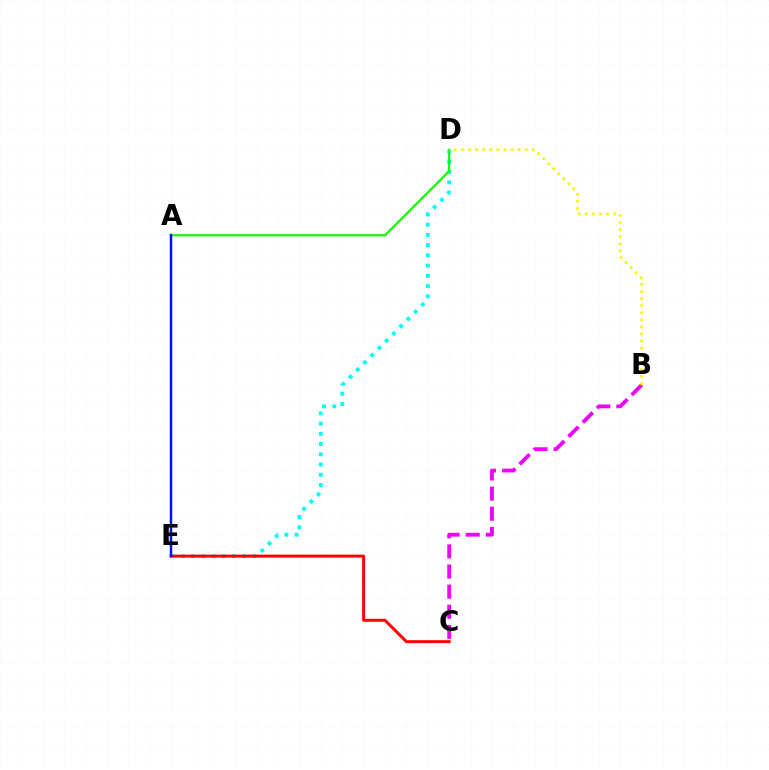{('B', 'C'): [{'color': '#ee00ff', 'line_style': 'dashed', 'thickness': 2.73}], ('D', 'E'): [{'color': '#00fff6', 'line_style': 'dotted', 'thickness': 2.78}], ('C', 'E'): [{'color': '#ff0000', 'line_style': 'solid', 'thickness': 2.12}], ('A', 'D'): [{'color': '#08ff00', 'line_style': 'solid', 'thickness': 1.56}], ('A', 'E'): [{'color': '#0010ff', 'line_style': 'solid', 'thickness': 1.79}], ('B', 'D'): [{'color': '#fcf500', 'line_style': 'dotted', 'thickness': 1.93}]}